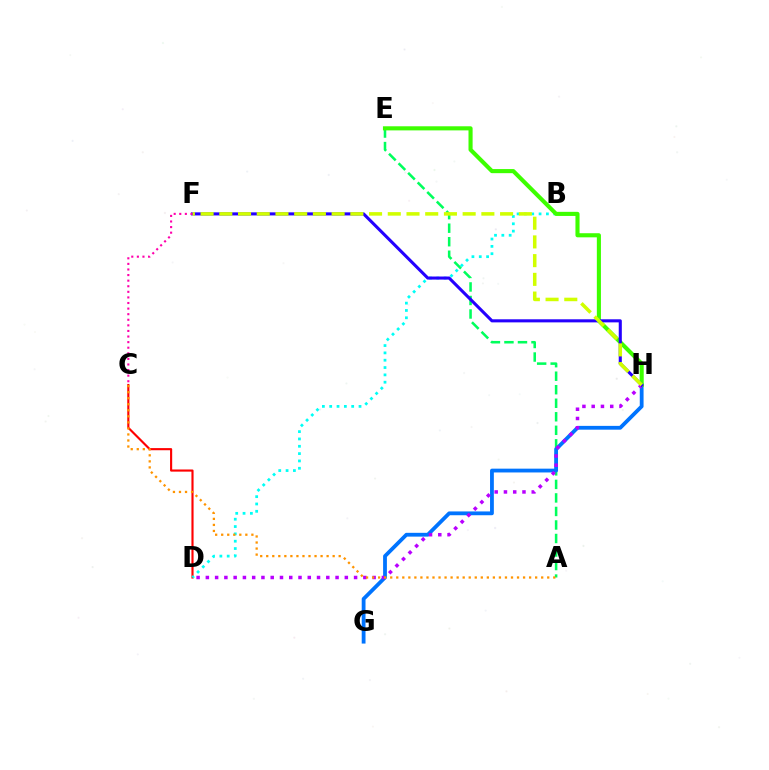{('A', 'E'): [{'color': '#00ff5c', 'line_style': 'dashed', 'thickness': 1.84}], ('C', 'D'): [{'color': '#ff0000', 'line_style': 'solid', 'thickness': 1.54}], ('B', 'D'): [{'color': '#00fff6', 'line_style': 'dotted', 'thickness': 1.99}], ('G', 'H'): [{'color': '#0074ff', 'line_style': 'solid', 'thickness': 2.74}], ('E', 'H'): [{'color': '#3dff00', 'line_style': 'solid', 'thickness': 2.96}], ('D', 'H'): [{'color': '#b900ff', 'line_style': 'dotted', 'thickness': 2.52}], ('F', 'H'): [{'color': '#2500ff', 'line_style': 'solid', 'thickness': 2.22}, {'color': '#d1ff00', 'line_style': 'dashed', 'thickness': 2.54}], ('C', 'F'): [{'color': '#ff00ac', 'line_style': 'dotted', 'thickness': 1.52}], ('A', 'C'): [{'color': '#ff9400', 'line_style': 'dotted', 'thickness': 1.64}]}